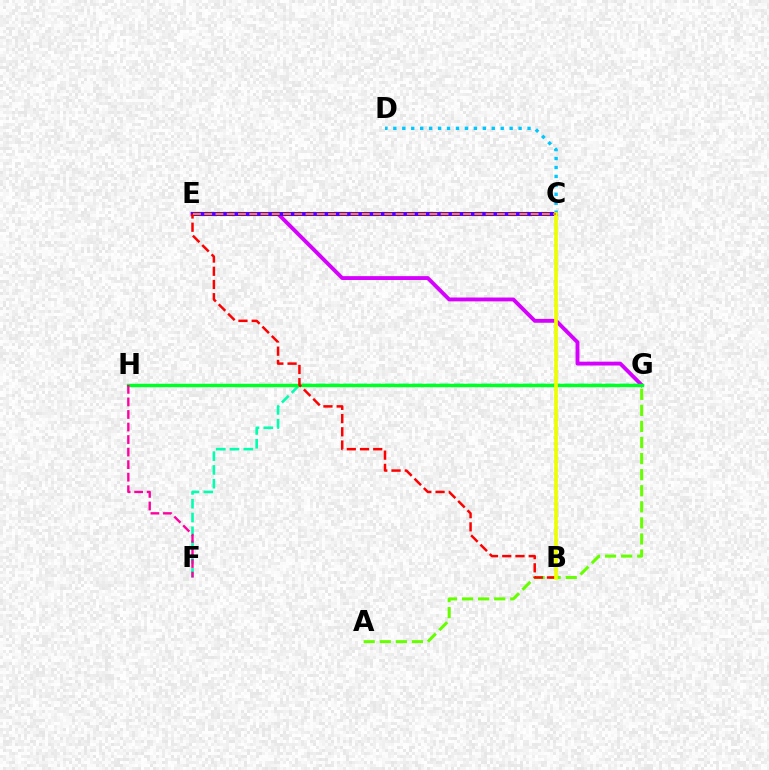{('F', 'G'): [{'color': '#00ffaf', 'line_style': 'dashed', 'thickness': 1.87}], ('E', 'G'): [{'color': '#d600ff', 'line_style': 'solid', 'thickness': 2.77}], ('G', 'H'): [{'color': '#00ff27', 'line_style': 'solid', 'thickness': 2.47}], ('B', 'C'): [{'color': '#003fff', 'line_style': 'dotted', 'thickness': 1.64}, {'color': '#eeff00', 'line_style': 'solid', 'thickness': 2.65}], ('C', 'E'): [{'color': '#4f00ff', 'line_style': 'solid', 'thickness': 2.93}, {'color': '#ff8800', 'line_style': 'dashed', 'thickness': 1.53}], ('A', 'G'): [{'color': '#66ff00', 'line_style': 'dashed', 'thickness': 2.18}], ('C', 'D'): [{'color': '#00c7ff', 'line_style': 'dotted', 'thickness': 2.43}], ('B', 'E'): [{'color': '#ff0000', 'line_style': 'dashed', 'thickness': 1.8}], ('F', 'H'): [{'color': '#ff00a0', 'line_style': 'dashed', 'thickness': 1.7}]}